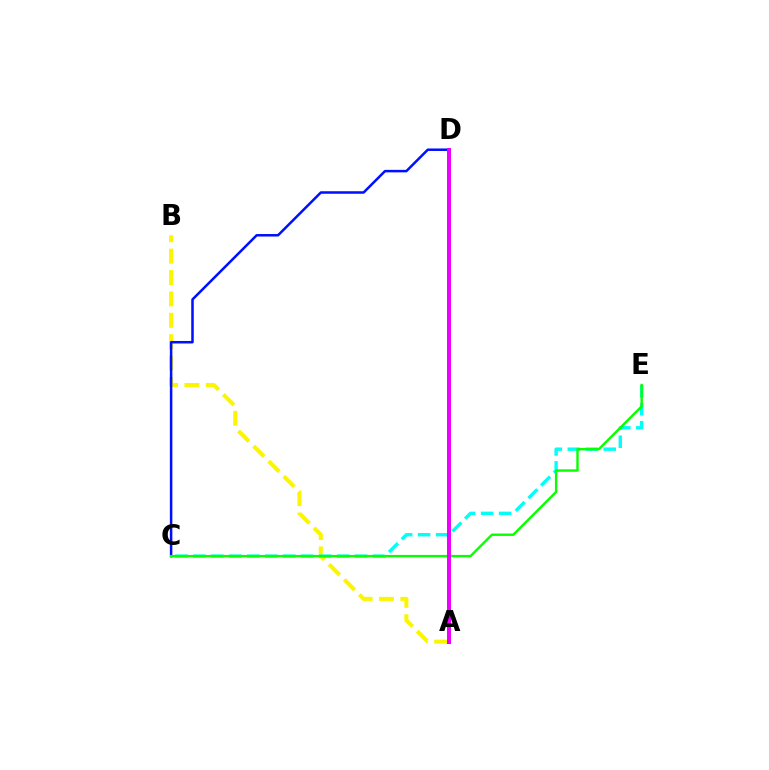{('A', 'B'): [{'color': '#fcf500', 'line_style': 'dashed', 'thickness': 2.9}], ('C', 'D'): [{'color': '#0010ff', 'line_style': 'solid', 'thickness': 1.81}], ('C', 'E'): [{'color': '#00fff6', 'line_style': 'dashed', 'thickness': 2.44}, {'color': '#08ff00', 'line_style': 'solid', 'thickness': 1.73}], ('A', 'D'): [{'color': '#ff0000', 'line_style': 'dotted', 'thickness': 2.15}, {'color': '#ee00ff', 'line_style': 'solid', 'thickness': 2.89}]}